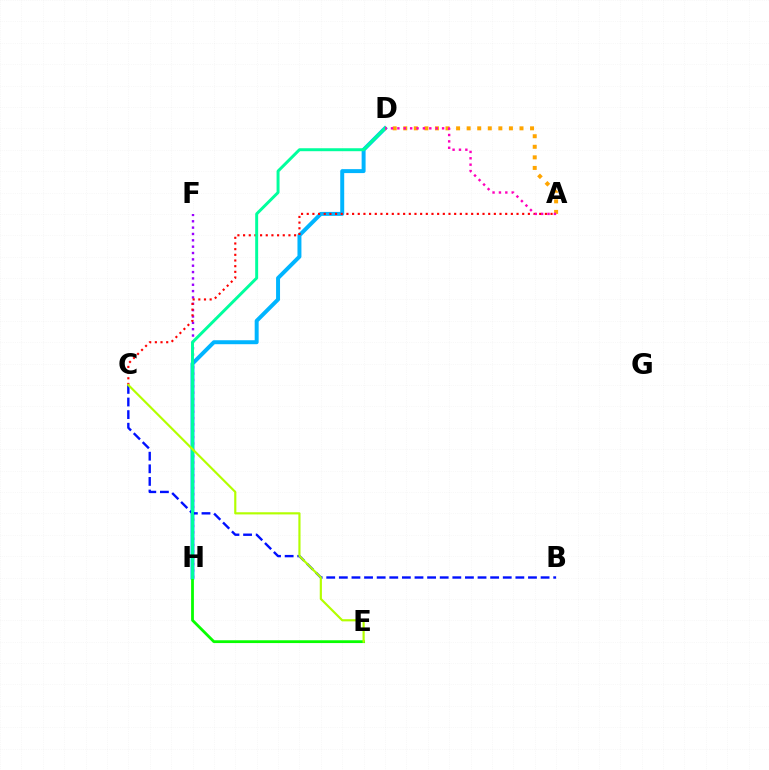{('D', 'H'): [{'color': '#00b5ff', 'line_style': 'solid', 'thickness': 2.85}, {'color': '#00ff9d', 'line_style': 'solid', 'thickness': 2.13}], ('F', 'H'): [{'color': '#9b00ff', 'line_style': 'dotted', 'thickness': 1.72}], ('A', 'C'): [{'color': '#ff0000', 'line_style': 'dotted', 'thickness': 1.54}], ('B', 'C'): [{'color': '#0010ff', 'line_style': 'dashed', 'thickness': 1.71}], ('A', 'D'): [{'color': '#ffa500', 'line_style': 'dotted', 'thickness': 2.87}, {'color': '#ff00bd', 'line_style': 'dotted', 'thickness': 1.73}], ('E', 'H'): [{'color': '#08ff00', 'line_style': 'solid', 'thickness': 2.01}], ('C', 'E'): [{'color': '#b3ff00', 'line_style': 'solid', 'thickness': 1.56}]}